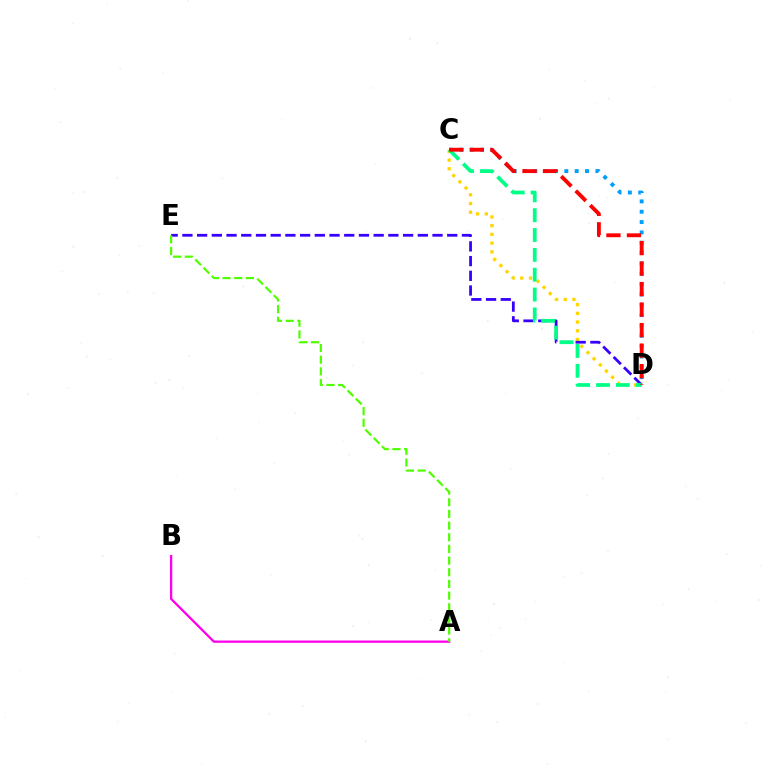{('C', 'D'): [{'color': '#ffd500', 'line_style': 'dotted', 'thickness': 2.37}, {'color': '#009eff', 'line_style': 'dotted', 'thickness': 2.81}, {'color': '#00ff86', 'line_style': 'dashed', 'thickness': 2.7}, {'color': '#ff0000', 'line_style': 'dashed', 'thickness': 2.79}], ('D', 'E'): [{'color': '#3700ff', 'line_style': 'dashed', 'thickness': 2.0}], ('A', 'B'): [{'color': '#ff00ed', 'line_style': 'solid', 'thickness': 1.65}], ('A', 'E'): [{'color': '#4fff00', 'line_style': 'dashed', 'thickness': 1.58}]}